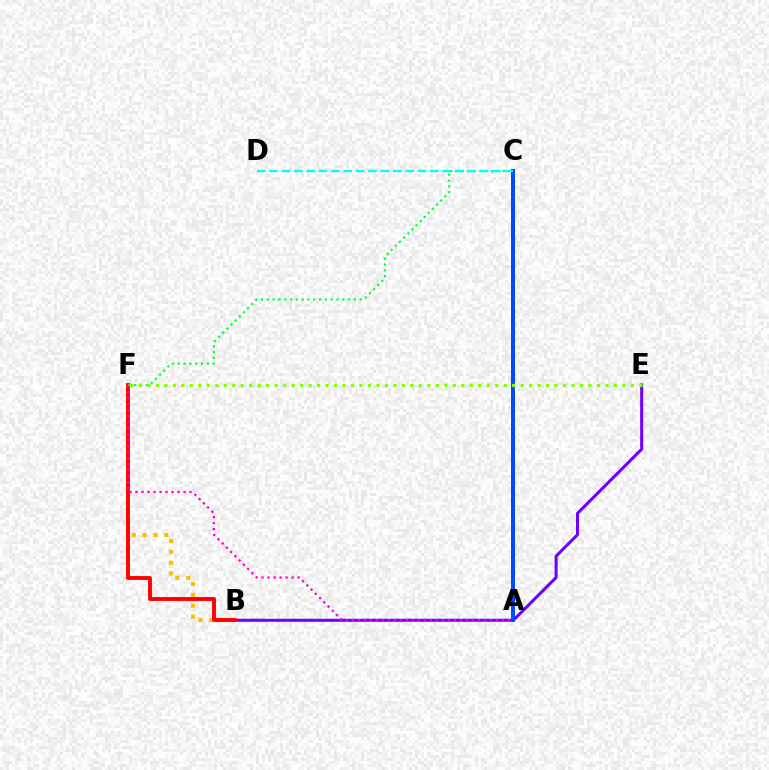{('B', 'F'): [{'color': '#ffbd00', 'line_style': 'dotted', 'thickness': 2.94}, {'color': '#ff0000', 'line_style': 'solid', 'thickness': 2.79}], ('B', 'E'): [{'color': '#7200ff', 'line_style': 'solid', 'thickness': 2.2}], ('A', 'C'): [{'color': '#004bff', 'line_style': 'solid', 'thickness': 2.88}], ('A', 'F'): [{'color': '#ff00cf', 'line_style': 'dotted', 'thickness': 1.63}], ('C', 'F'): [{'color': '#00ff39', 'line_style': 'dotted', 'thickness': 1.58}], ('E', 'F'): [{'color': '#84ff00', 'line_style': 'dotted', 'thickness': 2.3}], ('C', 'D'): [{'color': '#00fff6', 'line_style': 'dashed', 'thickness': 1.68}]}